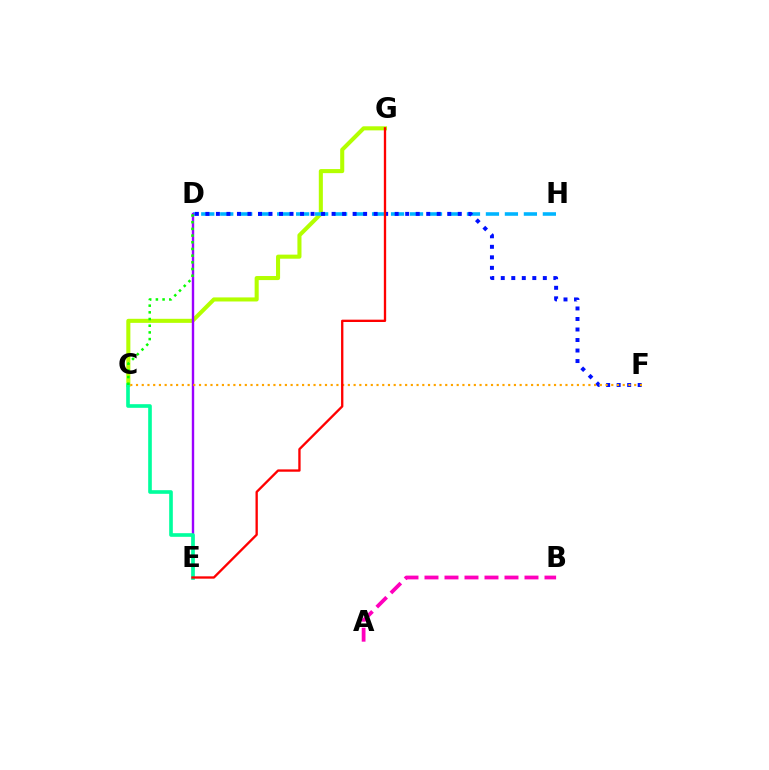{('C', 'G'): [{'color': '#b3ff00', 'line_style': 'solid', 'thickness': 2.93}], ('D', 'H'): [{'color': '#00b5ff', 'line_style': 'dashed', 'thickness': 2.58}], ('A', 'B'): [{'color': '#ff00bd', 'line_style': 'dashed', 'thickness': 2.72}], ('D', 'E'): [{'color': '#9b00ff', 'line_style': 'solid', 'thickness': 1.72}], ('C', 'E'): [{'color': '#00ff9d', 'line_style': 'solid', 'thickness': 2.62}], ('D', 'F'): [{'color': '#0010ff', 'line_style': 'dotted', 'thickness': 2.86}], ('C', 'F'): [{'color': '#ffa500', 'line_style': 'dotted', 'thickness': 1.56}], ('C', 'D'): [{'color': '#08ff00', 'line_style': 'dotted', 'thickness': 1.82}], ('E', 'G'): [{'color': '#ff0000', 'line_style': 'solid', 'thickness': 1.68}]}